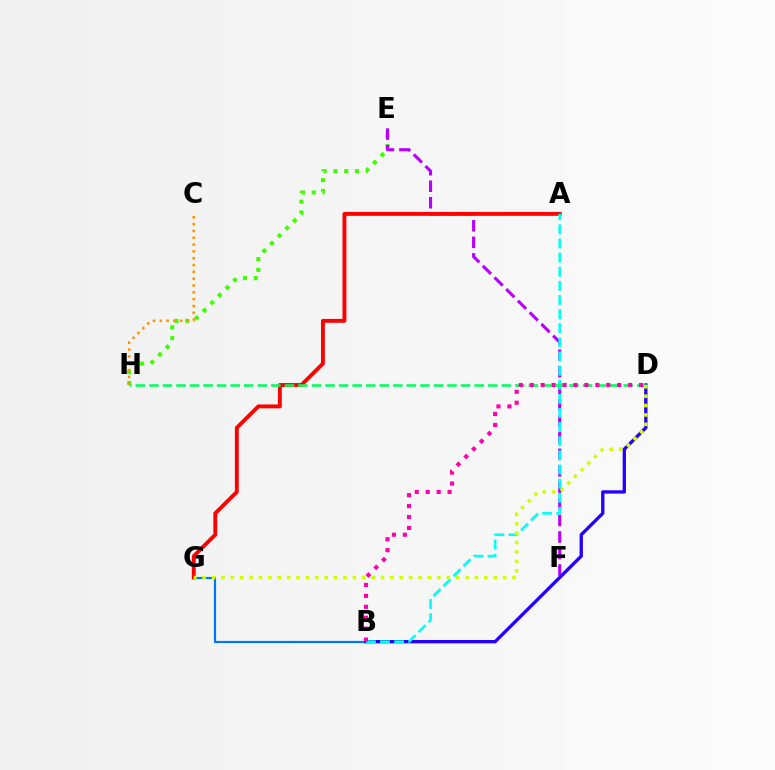{('B', 'G'): [{'color': '#0074ff', 'line_style': 'solid', 'thickness': 1.57}], ('E', 'H'): [{'color': '#3dff00', 'line_style': 'dotted', 'thickness': 2.92}], ('C', 'H'): [{'color': '#ff9400', 'line_style': 'dotted', 'thickness': 1.85}], ('E', 'F'): [{'color': '#b900ff', 'line_style': 'dashed', 'thickness': 2.24}], ('B', 'D'): [{'color': '#2500ff', 'line_style': 'solid', 'thickness': 2.39}, {'color': '#ff00ac', 'line_style': 'dotted', 'thickness': 2.97}], ('A', 'G'): [{'color': '#ff0000', 'line_style': 'solid', 'thickness': 2.79}], ('A', 'B'): [{'color': '#00fff6', 'line_style': 'dashed', 'thickness': 1.92}], ('D', 'H'): [{'color': '#00ff5c', 'line_style': 'dashed', 'thickness': 1.84}], ('D', 'G'): [{'color': '#d1ff00', 'line_style': 'dotted', 'thickness': 2.55}]}